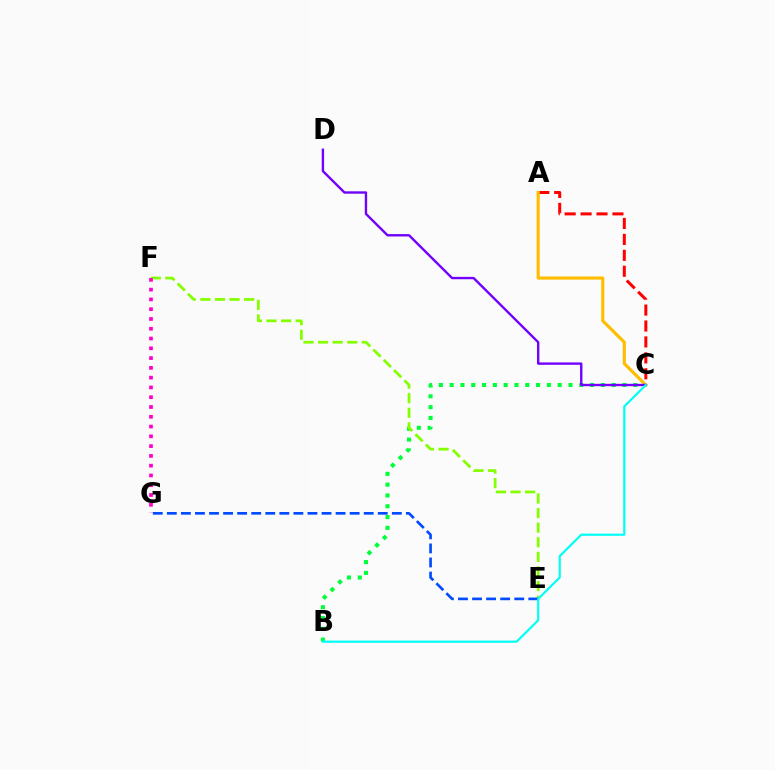{('B', 'C'): [{'color': '#00ff39', 'line_style': 'dotted', 'thickness': 2.93}, {'color': '#00fff6', 'line_style': 'solid', 'thickness': 1.57}], ('E', 'F'): [{'color': '#84ff00', 'line_style': 'dashed', 'thickness': 1.98}], ('F', 'G'): [{'color': '#ff00cf', 'line_style': 'dotted', 'thickness': 2.66}], ('A', 'C'): [{'color': '#ff0000', 'line_style': 'dashed', 'thickness': 2.16}, {'color': '#ffbd00', 'line_style': 'solid', 'thickness': 2.27}], ('C', 'D'): [{'color': '#7200ff', 'line_style': 'solid', 'thickness': 1.71}], ('E', 'G'): [{'color': '#004bff', 'line_style': 'dashed', 'thickness': 1.91}]}